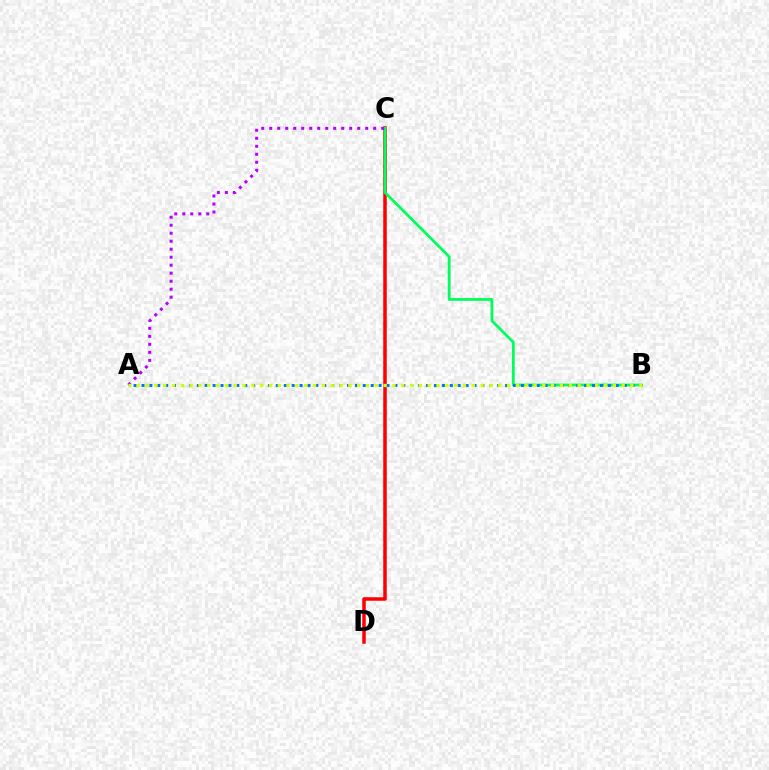{('C', 'D'): [{'color': '#ff0000', 'line_style': 'solid', 'thickness': 2.53}], ('B', 'C'): [{'color': '#00ff5c', 'line_style': 'solid', 'thickness': 2.01}], ('A', 'C'): [{'color': '#b900ff', 'line_style': 'dotted', 'thickness': 2.17}], ('A', 'B'): [{'color': '#0074ff', 'line_style': 'dotted', 'thickness': 2.15}, {'color': '#d1ff00', 'line_style': 'dotted', 'thickness': 2.4}]}